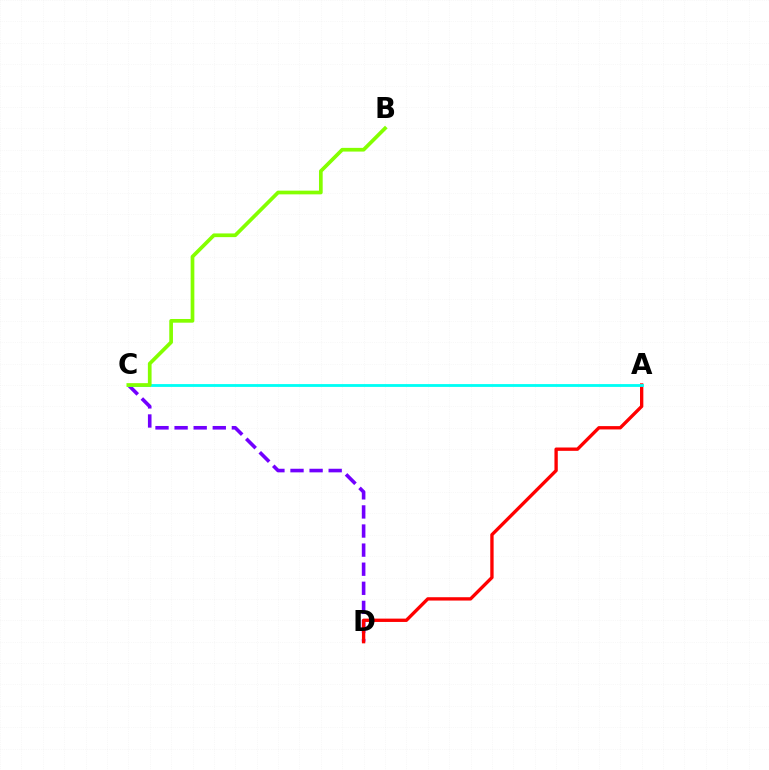{('C', 'D'): [{'color': '#7200ff', 'line_style': 'dashed', 'thickness': 2.59}], ('A', 'D'): [{'color': '#ff0000', 'line_style': 'solid', 'thickness': 2.4}], ('A', 'C'): [{'color': '#00fff6', 'line_style': 'solid', 'thickness': 2.03}], ('B', 'C'): [{'color': '#84ff00', 'line_style': 'solid', 'thickness': 2.66}]}